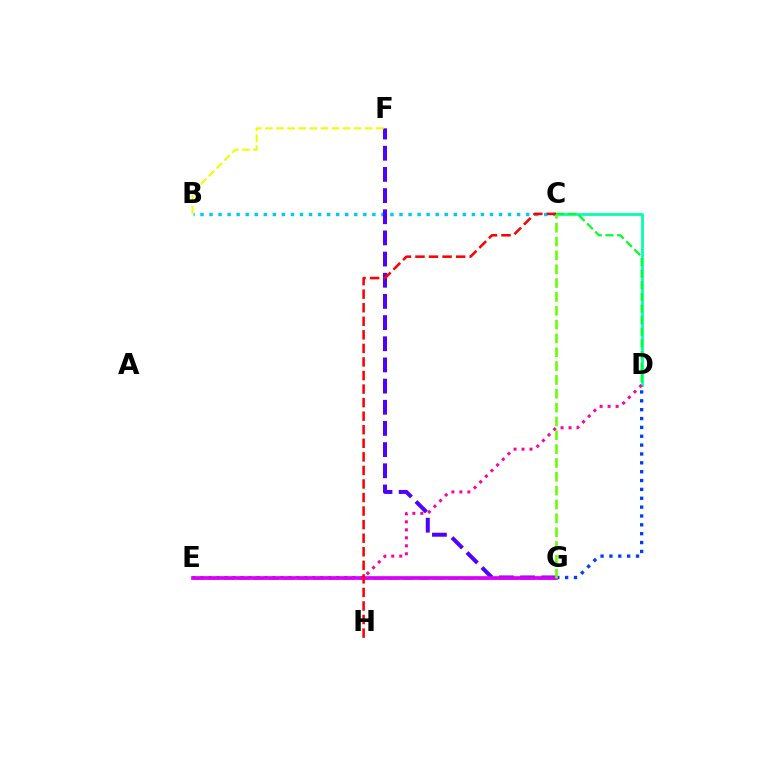{('B', 'C'): [{'color': '#00c7ff', 'line_style': 'dotted', 'thickness': 2.46}], ('F', 'G'): [{'color': '#4f00ff', 'line_style': 'dashed', 'thickness': 2.88}], ('D', 'G'): [{'color': '#003fff', 'line_style': 'dotted', 'thickness': 2.41}], ('E', 'G'): [{'color': '#ff8800', 'line_style': 'dashed', 'thickness': 2.04}, {'color': '#d600ff', 'line_style': 'solid', 'thickness': 2.65}], ('C', 'D'): [{'color': '#00ffaf', 'line_style': 'solid', 'thickness': 1.97}, {'color': '#00ff27', 'line_style': 'dashed', 'thickness': 1.58}], ('B', 'F'): [{'color': '#eeff00', 'line_style': 'dashed', 'thickness': 1.51}], ('D', 'E'): [{'color': '#ff00a0', 'line_style': 'dotted', 'thickness': 2.17}], ('C', 'H'): [{'color': '#ff0000', 'line_style': 'dashed', 'thickness': 1.84}], ('C', 'G'): [{'color': '#66ff00', 'line_style': 'dashed', 'thickness': 1.88}]}